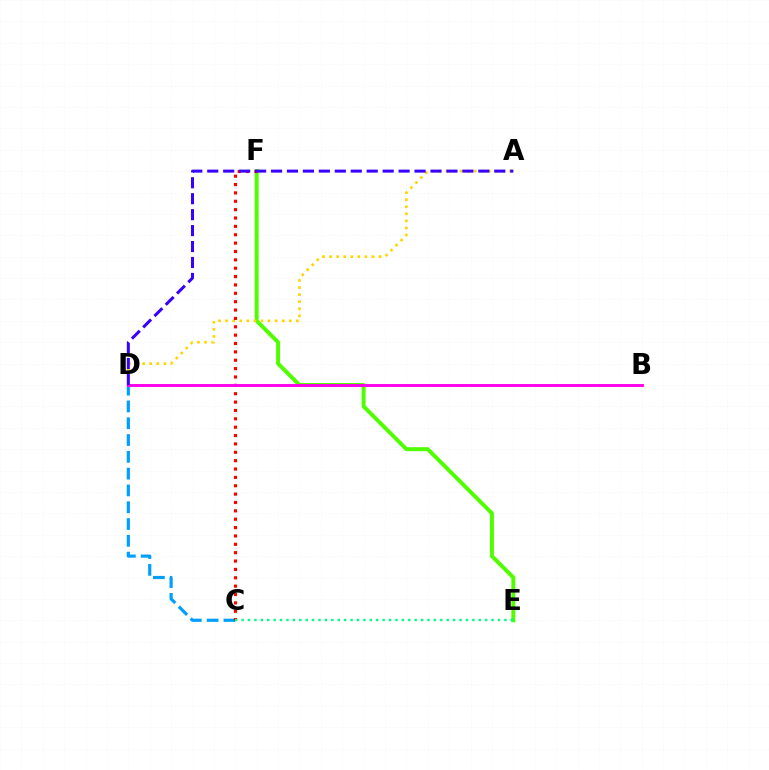{('E', 'F'): [{'color': '#4fff00', 'line_style': 'solid', 'thickness': 2.85}], ('C', 'D'): [{'color': '#009eff', 'line_style': 'dashed', 'thickness': 2.28}], ('A', 'D'): [{'color': '#ffd500', 'line_style': 'dotted', 'thickness': 1.92}, {'color': '#3700ff', 'line_style': 'dashed', 'thickness': 2.17}], ('C', 'F'): [{'color': '#ff0000', 'line_style': 'dotted', 'thickness': 2.27}], ('B', 'D'): [{'color': '#ff00ed', 'line_style': 'solid', 'thickness': 2.08}], ('C', 'E'): [{'color': '#00ff86', 'line_style': 'dotted', 'thickness': 1.74}]}